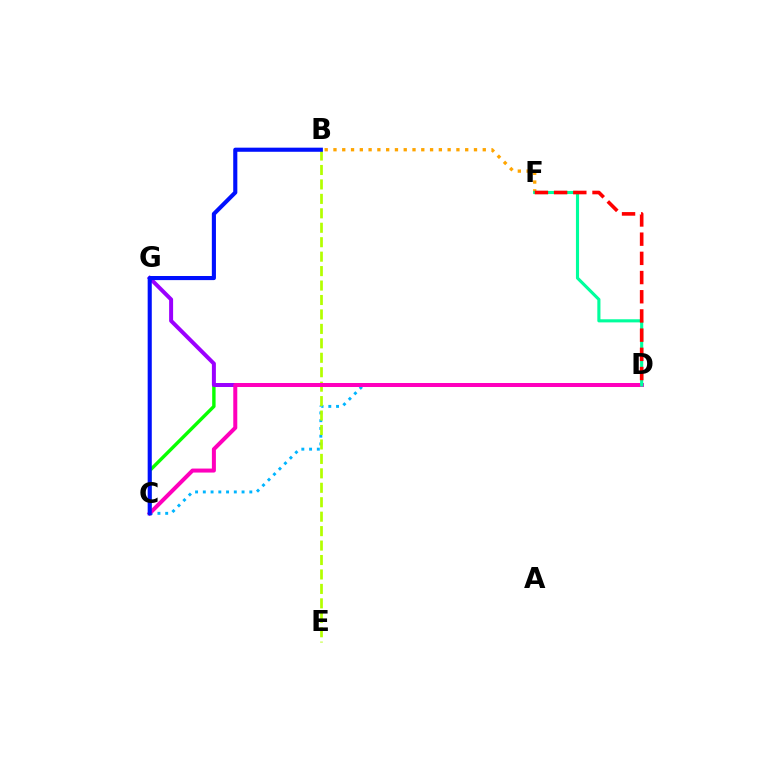{('C', 'D'): [{'color': '#08ff00', 'line_style': 'solid', 'thickness': 2.45}, {'color': '#00b5ff', 'line_style': 'dotted', 'thickness': 2.11}, {'color': '#ff00bd', 'line_style': 'solid', 'thickness': 2.88}], ('D', 'G'): [{'color': '#9b00ff', 'line_style': 'solid', 'thickness': 2.86}], ('B', 'E'): [{'color': '#b3ff00', 'line_style': 'dashed', 'thickness': 1.96}], ('B', 'F'): [{'color': '#ffa500', 'line_style': 'dotted', 'thickness': 2.39}], ('D', 'F'): [{'color': '#00ff9d', 'line_style': 'solid', 'thickness': 2.25}, {'color': '#ff0000', 'line_style': 'dashed', 'thickness': 2.61}], ('B', 'C'): [{'color': '#0010ff', 'line_style': 'solid', 'thickness': 2.96}]}